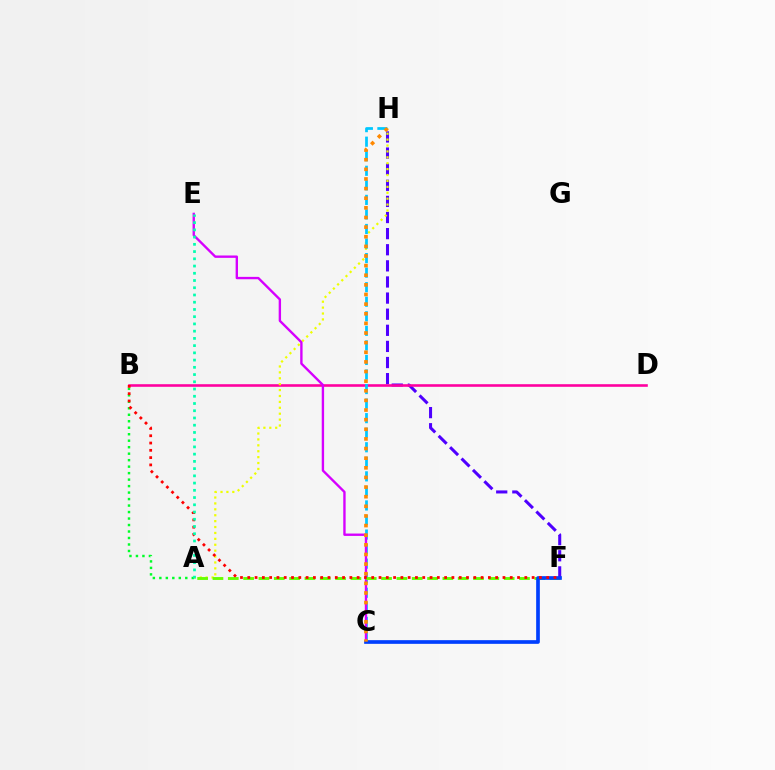{('F', 'H'): [{'color': '#4f00ff', 'line_style': 'dashed', 'thickness': 2.19}], ('B', 'D'): [{'color': '#ff00a0', 'line_style': 'solid', 'thickness': 1.87}], ('A', 'H'): [{'color': '#eeff00', 'line_style': 'dotted', 'thickness': 1.6}], ('C', 'H'): [{'color': '#00c7ff', 'line_style': 'dashed', 'thickness': 1.98}, {'color': '#ff8800', 'line_style': 'dotted', 'thickness': 2.62}], ('C', 'E'): [{'color': '#d600ff', 'line_style': 'solid', 'thickness': 1.71}], ('A', 'F'): [{'color': '#66ff00', 'line_style': 'dashed', 'thickness': 2.08}], ('A', 'B'): [{'color': '#00ff27', 'line_style': 'dotted', 'thickness': 1.76}], ('C', 'F'): [{'color': '#003fff', 'line_style': 'solid', 'thickness': 2.65}], ('B', 'F'): [{'color': '#ff0000', 'line_style': 'dotted', 'thickness': 1.98}], ('A', 'E'): [{'color': '#00ffaf', 'line_style': 'dotted', 'thickness': 1.97}]}